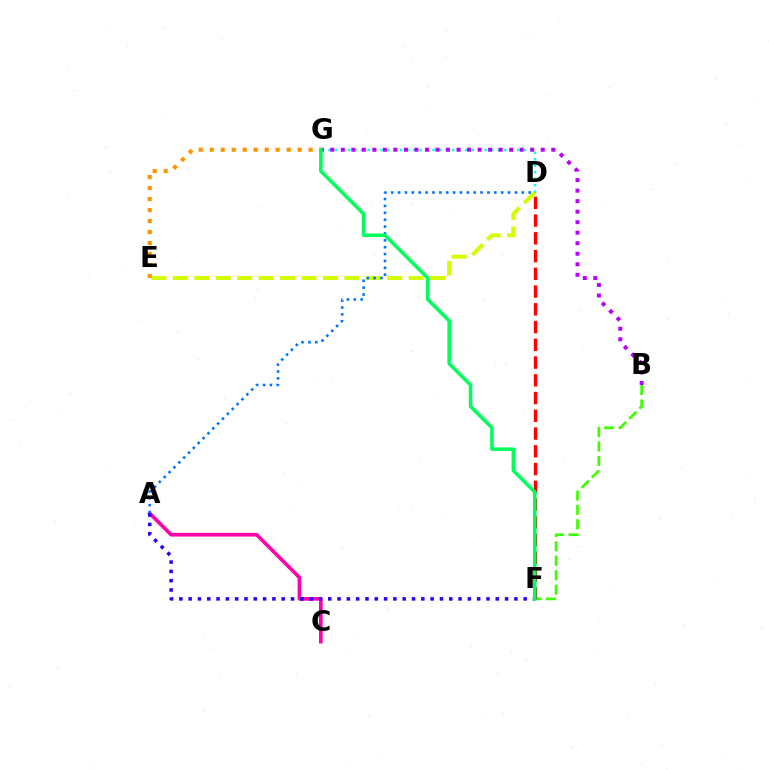{('D', 'G'): [{'color': '#00fff6', 'line_style': 'dotted', 'thickness': 1.77}], ('A', 'C'): [{'color': '#ff00ac', 'line_style': 'solid', 'thickness': 2.63}], ('D', 'E'): [{'color': '#d1ff00', 'line_style': 'dashed', 'thickness': 2.91}], ('B', 'F'): [{'color': '#3dff00', 'line_style': 'dashed', 'thickness': 1.96}], ('A', 'D'): [{'color': '#0074ff', 'line_style': 'dotted', 'thickness': 1.87}], ('D', 'F'): [{'color': '#ff0000', 'line_style': 'dashed', 'thickness': 2.41}], ('B', 'G'): [{'color': '#b900ff', 'line_style': 'dotted', 'thickness': 2.86}], ('E', 'G'): [{'color': '#ff9400', 'line_style': 'dotted', 'thickness': 2.98}], ('A', 'F'): [{'color': '#2500ff', 'line_style': 'dotted', 'thickness': 2.53}], ('F', 'G'): [{'color': '#00ff5c', 'line_style': 'solid', 'thickness': 2.57}]}